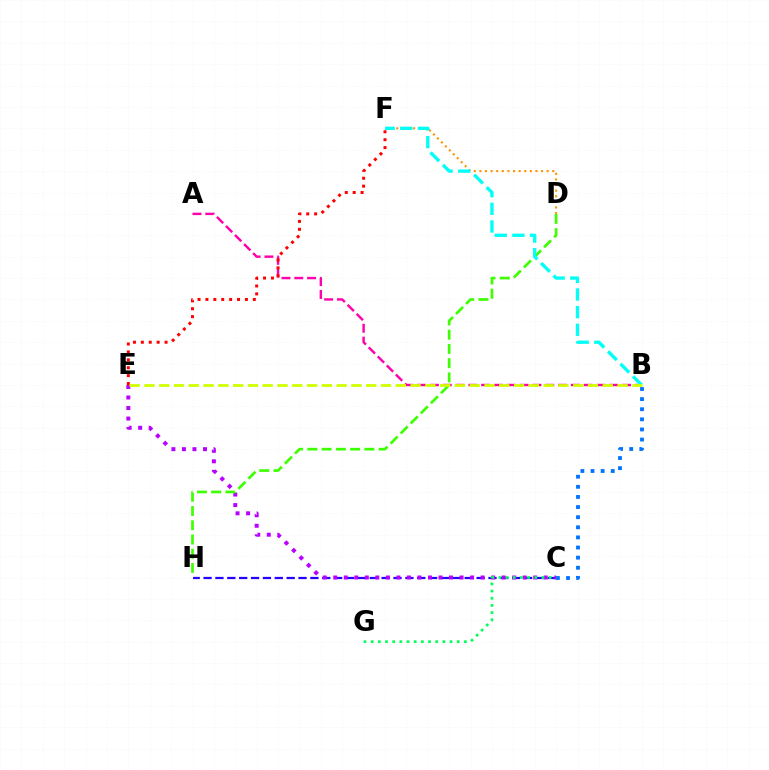{('D', 'F'): [{'color': '#ff9400', 'line_style': 'dotted', 'thickness': 1.52}], ('C', 'H'): [{'color': '#2500ff', 'line_style': 'dashed', 'thickness': 1.61}], ('A', 'B'): [{'color': '#ff00ac', 'line_style': 'dashed', 'thickness': 1.74}], ('C', 'E'): [{'color': '#b900ff', 'line_style': 'dotted', 'thickness': 2.86}], ('E', 'F'): [{'color': '#ff0000', 'line_style': 'dotted', 'thickness': 2.15}], ('B', 'C'): [{'color': '#0074ff', 'line_style': 'dotted', 'thickness': 2.75}], ('D', 'H'): [{'color': '#3dff00', 'line_style': 'dashed', 'thickness': 1.94}], ('B', 'F'): [{'color': '#00fff6', 'line_style': 'dashed', 'thickness': 2.4}], ('B', 'E'): [{'color': '#d1ff00', 'line_style': 'dashed', 'thickness': 2.01}], ('C', 'G'): [{'color': '#00ff5c', 'line_style': 'dotted', 'thickness': 1.95}]}